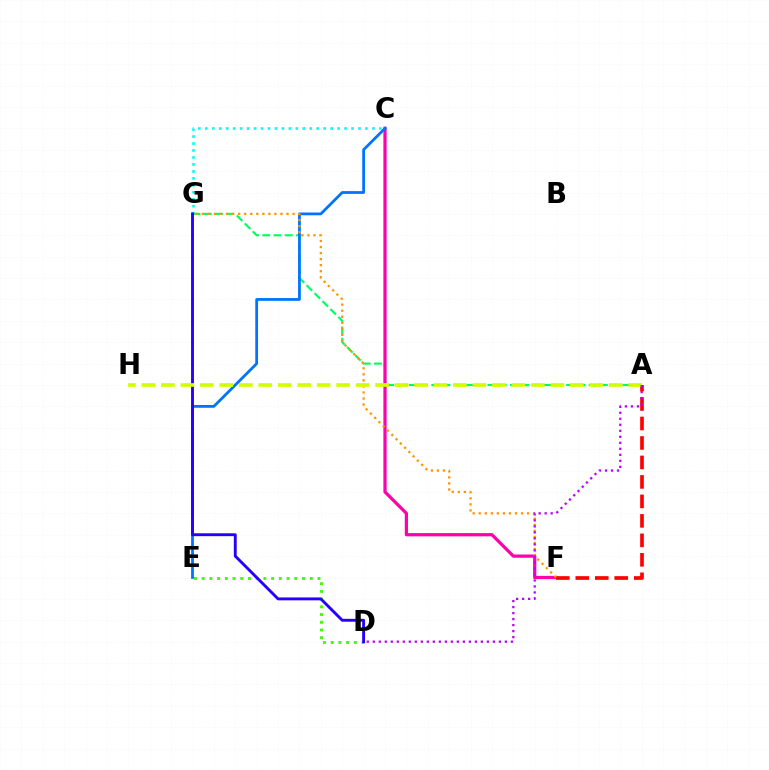{('C', 'G'): [{'color': '#00fff6', 'line_style': 'dotted', 'thickness': 1.89}], ('D', 'E'): [{'color': '#3dff00', 'line_style': 'dotted', 'thickness': 2.1}], ('A', 'G'): [{'color': '#00ff5c', 'line_style': 'dashed', 'thickness': 1.53}], ('C', 'F'): [{'color': '#ff00ac', 'line_style': 'solid', 'thickness': 2.33}], ('A', 'F'): [{'color': '#ff0000', 'line_style': 'dashed', 'thickness': 2.65}], ('C', 'E'): [{'color': '#0074ff', 'line_style': 'solid', 'thickness': 2.0}], ('F', 'G'): [{'color': '#ff9400', 'line_style': 'dotted', 'thickness': 1.64}], ('D', 'G'): [{'color': '#2500ff', 'line_style': 'solid', 'thickness': 2.08}], ('A', 'H'): [{'color': '#d1ff00', 'line_style': 'dashed', 'thickness': 2.65}], ('A', 'D'): [{'color': '#b900ff', 'line_style': 'dotted', 'thickness': 1.63}]}